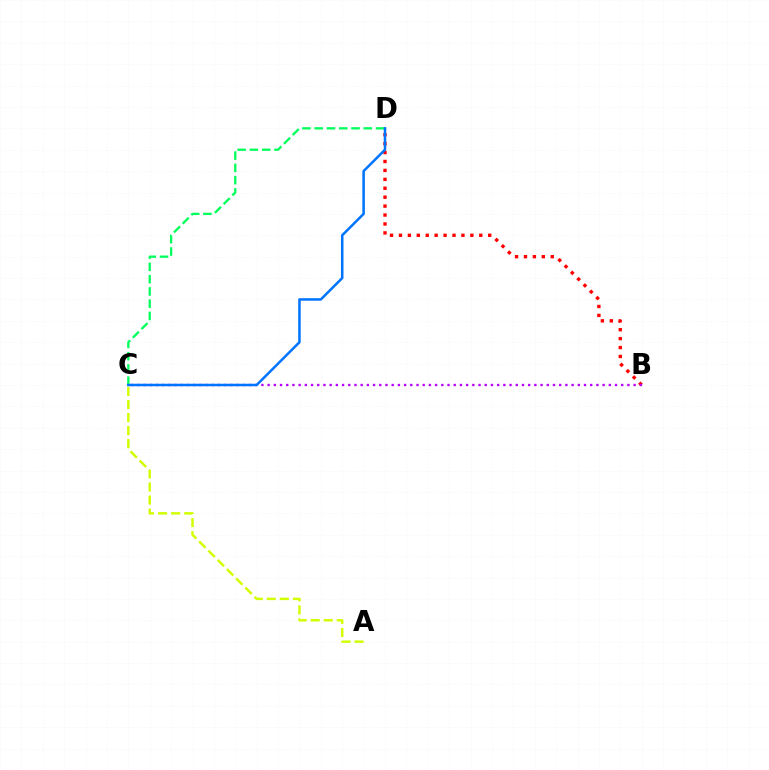{('B', 'D'): [{'color': '#ff0000', 'line_style': 'dotted', 'thickness': 2.42}], ('B', 'C'): [{'color': '#b900ff', 'line_style': 'dotted', 'thickness': 1.69}], ('C', 'D'): [{'color': '#00ff5c', 'line_style': 'dashed', 'thickness': 1.67}, {'color': '#0074ff', 'line_style': 'solid', 'thickness': 1.82}], ('A', 'C'): [{'color': '#d1ff00', 'line_style': 'dashed', 'thickness': 1.77}]}